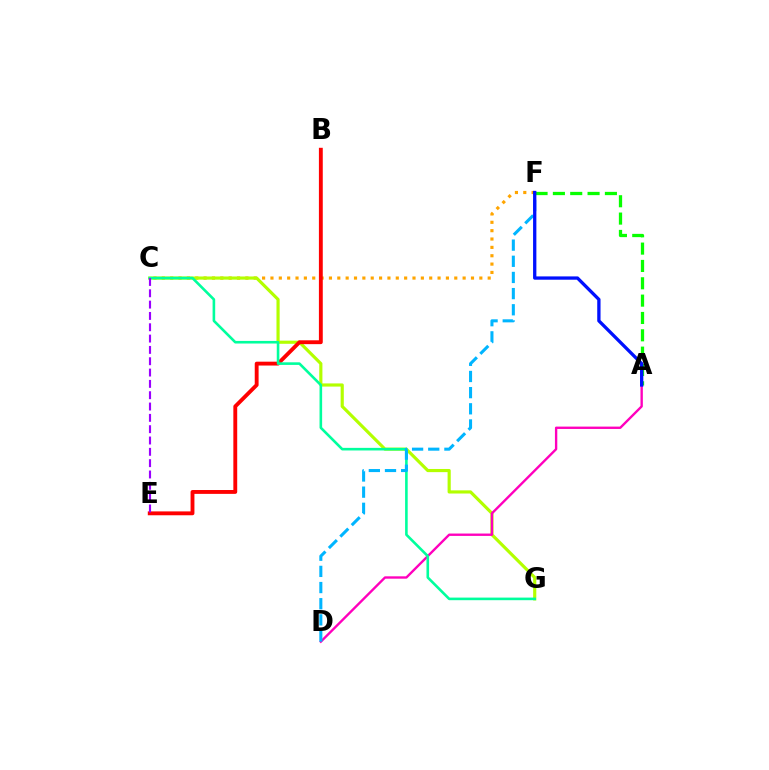{('C', 'F'): [{'color': '#ffa500', 'line_style': 'dotted', 'thickness': 2.27}], ('C', 'G'): [{'color': '#b3ff00', 'line_style': 'solid', 'thickness': 2.27}, {'color': '#00ff9d', 'line_style': 'solid', 'thickness': 1.87}], ('B', 'E'): [{'color': '#ff0000', 'line_style': 'solid', 'thickness': 2.78}], ('A', 'D'): [{'color': '#ff00bd', 'line_style': 'solid', 'thickness': 1.7}], ('D', 'F'): [{'color': '#00b5ff', 'line_style': 'dashed', 'thickness': 2.2}], ('C', 'E'): [{'color': '#9b00ff', 'line_style': 'dashed', 'thickness': 1.54}], ('A', 'F'): [{'color': '#08ff00', 'line_style': 'dashed', 'thickness': 2.36}, {'color': '#0010ff', 'line_style': 'solid', 'thickness': 2.38}]}